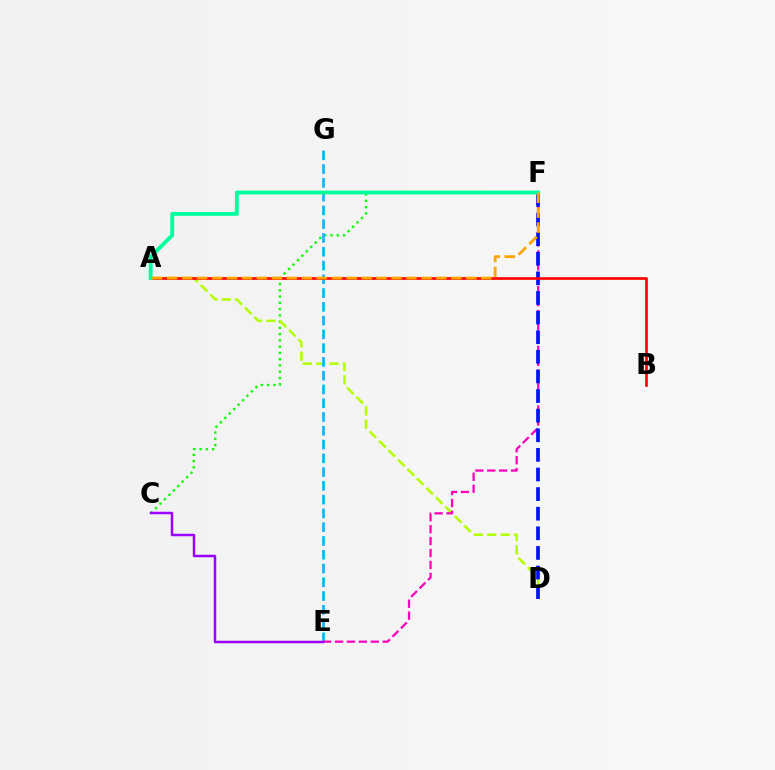{('C', 'F'): [{'color': '#08ff00', 'line_style': 'dotted', 'thickness': 1.7}], ('A', 'D'): [{'color': '#b3ff00', 'line_style': 'dashed', 'thickness': 1.81}], ('E', 'G'): [{'color': '#00b5ff', 'line_style': 'dashed', 'thickness': 1.87}], ('E', 'F'): [{'color': '#ff00bd', 'line_style': 'dashed', 'thickness': 1.62}], ('D', 'F'): [{'color': '#0010ff', 'line_style': 'dashed', 'thickness': 2.66}], ('A', 'B'): [{'color': '#ff0000', 'line_style': 'solid', 'thickness': 1.92}], ('A', 'F'): [{'color': '#00ff9d', 'line_style': 'solid', 'thickness': 2.77}, {'color': '#ffa500', 'line_style': 'dashed', 'thickness': 2.03}], ('C', 'E'): [{'color': '#9b00ff', 'line_style': 'solid', 'thickness': 1.79}]}